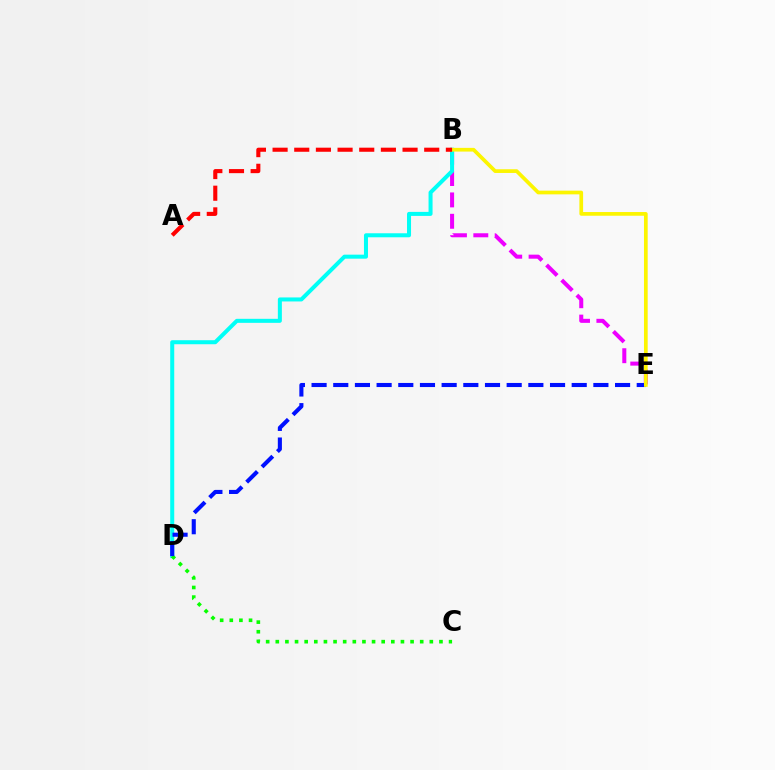{('B', 'E'): [{'color': '#ee00ff', 'line_style': 'dashed', 'thickness': 2.9}, {'color': '#fcf500', 'line_style': 'solid', 'thickness': 2.67}], ('B', 'D'): [{'color': '#00fff6', 'line_style': 'solid', 'thickness': 2.89}], ('C', 'D'): [{'color': '#08ff00', 'line_style': 'dotted', 'thickness': 2.62}], ('D', 'E'): [{'color': '#0010ff', 'line_style': 'dashed', 'thickness': 2.94}], ('A', 'B'): [{'color': '#ff0000', 'line_style': 'dashed', 'thickness': 2.94}]}